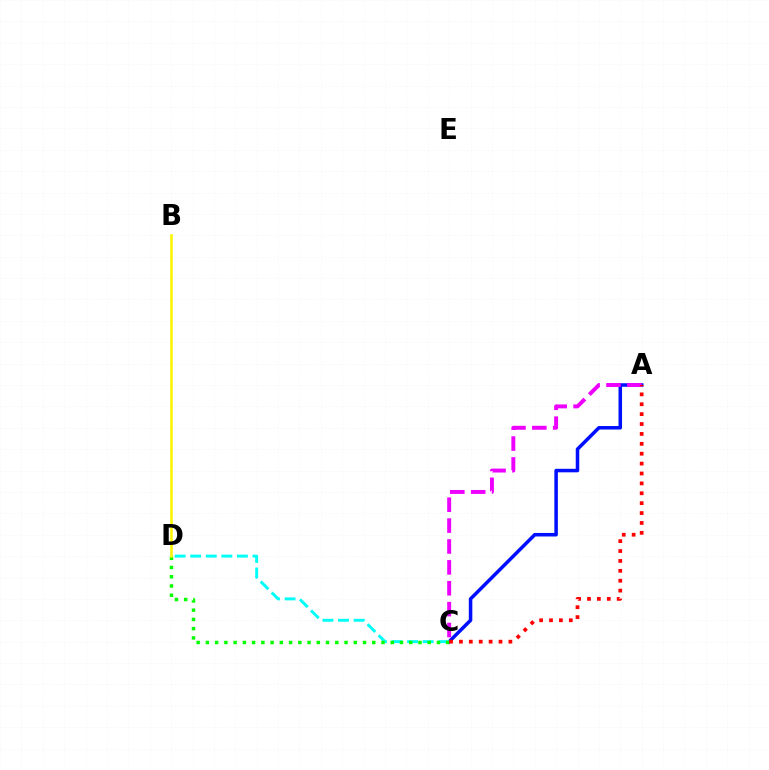{('A', 'C'): [{'color': '#0010ff', 'line_style': 'solid', 'thickness': 2.54}, {'color': '#ee00ff', 'line_style': 'dashed', 'thickness': 2.84}, {'color': '#ff0000', 'line_style': 'dotted', 'thickness': 2.69}], ('C', 'D'): [{'color': '#00fff6', 'line_style': 'dashed', 'thickness': 2.12}, {'color': '#08ff00', 'line_style': 'dotted', 'thickness': 2.51}], ('B', 'D'): [{'color': '#fcf500', 'line_style': 'solid', 'thickness': 1.85}]}